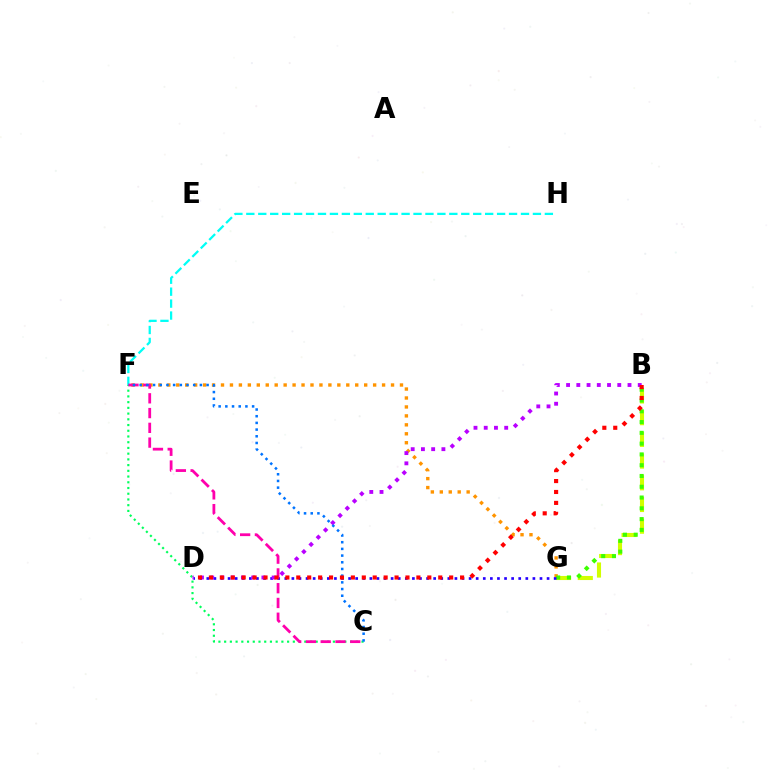{('B', 'G'): [{'color': '#d1ff00', 'line_style': 'dashed', 'thickness': 2.95}, {'color': '#3dff00', 'line_style': 'dotted', 'thickness': 2.93}], ('F', 'G'): [{'color': '#ff9400', 'line_style': 'dotted', 'thickness': 2.43}], ('C', 'F'): [{'color': '#00ff5c', 'line_style': 'dotted', 'thickness': 1.56}, {'color': '#ff00ac', 'line_style': 'dashed', 'thickness': 2.01}, {'color': '#0074ff', 'line_style': 'dotted', 'thickness': 1.82}], ('D', 'G'): [{'color': '#2500ff', 'line_style': 'dotted', 'thickness': 1.93}], ('F', 'H'): [{'color': '#00fff6', 'line_style': 'dashed', 'thickness': 1.62}], ('B', 'D'): [{'color': '#b900ff', 'line_style': 'dotted', 'thickness': 2.78}, {'color': '#ff0000', 'line_style': 'dotted', 'thickness': 2.97}]}